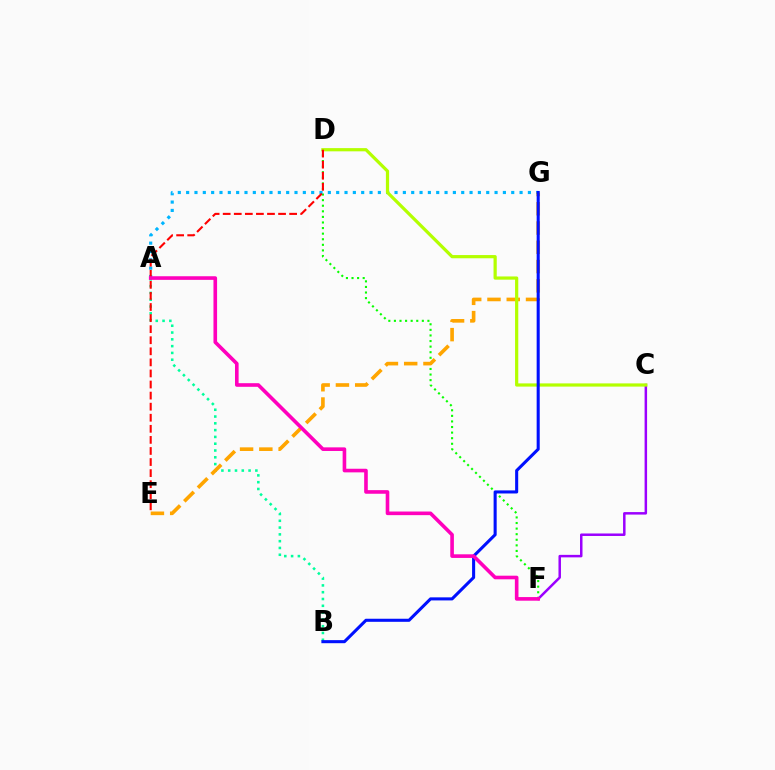{('D', 'F'): [{'color': '#08ff00', 'line_style': 'dotted', 'thickness': 1.52}], ('A', 'G'): [{'color': '#00b5ff', 'line_style': 'dotted', 'thickness': 2.26}], ('A', 'B'): [{'color': '#00ff9d', 'line_style': 'dotted', 'thickness': 1.85}], ('C', 'F'): [{'color': '#9b00ff', 'line_style': 'solid', 'thickness': 1.8}], ('E', 'G'): [{'color': '#ffa500', 'line_style': 'dashed', 'thickness': 2.62}], ('C', 'D'): [{'color': '#b3ff00', 'line_style': 'solid', 'thickness': 2.31}], ('B', 'G'): [{'color': '#0010ff', 'line_style': 'solid', 'thickness': 2.21}], ('D', 'E'): [{'color': '#ff0000', 'line_style': 'dashed', 'thickness': 1.5}], ('A', 'F'): [{'color': '#ff00bd', 'line_style': 'solid', 'thickness': 2.6}]}